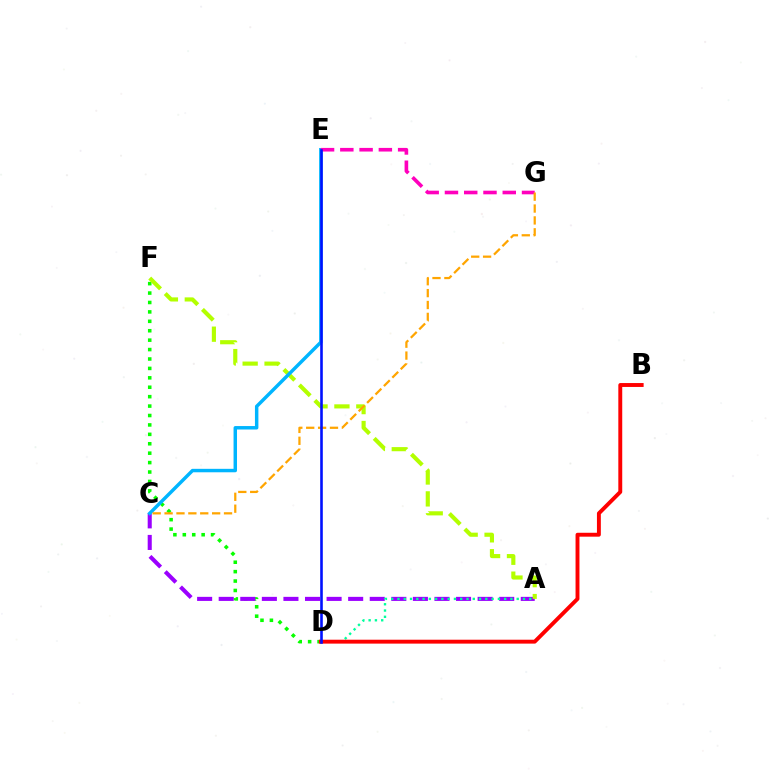{('D', 'F'): [{'color': '#08ff00', 'line_style': 'dotted', 'thickness': 2.56}], ('A', 'C'): [{'color': '#9b00ff', 'line_style': 'dashed', 'thickness': 2.93}], ('A', 'F'): [{'color': '#b3ff00', 'line_style': 'dashed', 'thickness': 2.97}], ('C', 'E'): [{'color': '#00b5ff', 'line_style': 'solid', 'thickness': 2.49}], ('E', 'G'): [{'color': '#ff00bd', 'line_style': 'dashed', 'thickness': 2.62}], ('A', 'D'): [{'color': '#00ff9d', 'line_style': 'dotted', 'thickness': 1.71}], ('C', 'G'): [{'color': '#ffa500', 'line_style': 'dashed', 'thickness': 1.62}], ('B', 'D'): [{'color': '#ff0000', 'line_style': 'solid', 'thickness': 2.81}], ('D', 'E'): [{'color': '#0010ff', 'line_style': 'solid', 'thickness': 1.87}]}